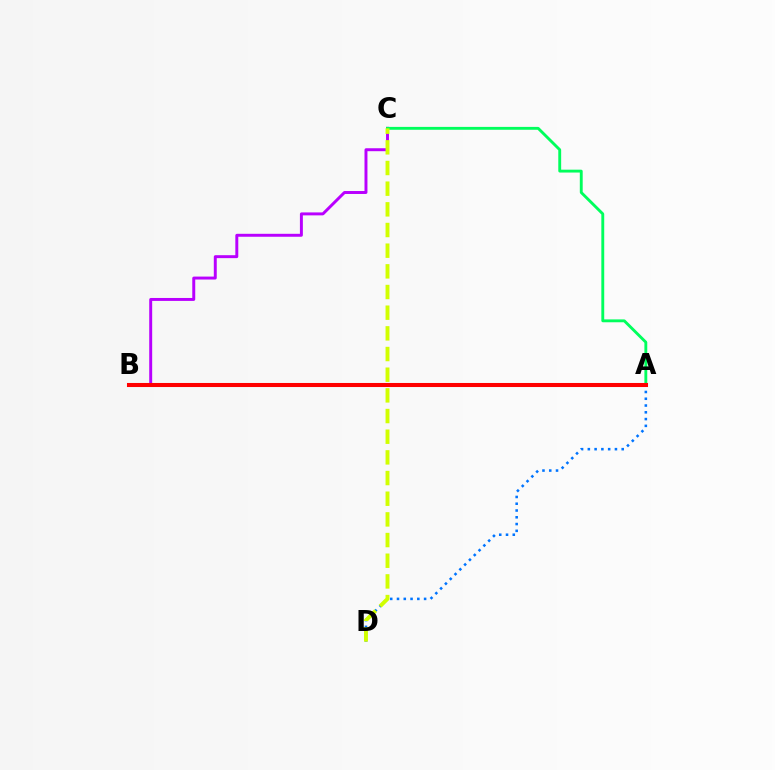{('B', 'C'): [{'color': '#b900ff', 'line_style': 'solid', 'thickness': 2.12}], ('A', 'D'): [{'color': '#0074ff', 'line_style': 'dotted', 'thickness': 1.84}], ('A', 'C'): [{'color': '#00ff5c', 'line_style': 'solid', 'thickness': 2.07}], ('C', 'D'): [{'color': '#d1ff00', 'line_style': 'dashed', 'thickness': 2.81}], ('A', 'B'): [{'color': '#ff0000', 'line_style': 'solid', 'thickness': 2.92}]}